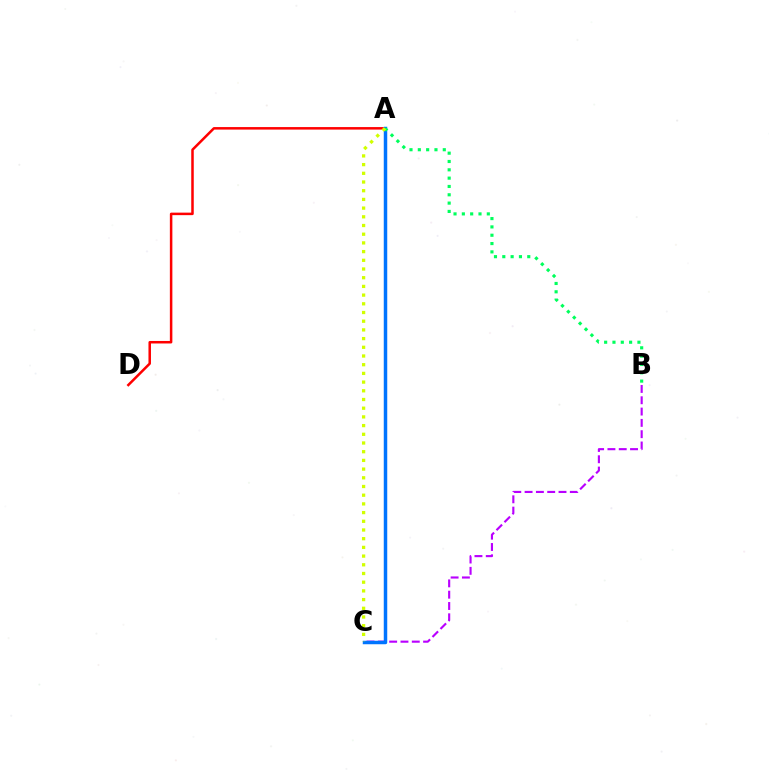{('A', 'D'): [{'color': '#ff0000', 'line_style': 'solid', 'thickness': 1.81}], ('B', 'C'): [{'color': '#b900ff', 'line_style': 'dashed', 'thickness': 1.54}], ('A', 'C'): [{'color': '#0074ff', 'line_style': 'solid', 'thickness': 2.51}, {'color': '#d1ff00', 'line_style': 'dotted', 'thickness': 2.36}], ('A', 'B'): [{'color': '#00ff5c', 'line_style': 'dotted', 'thickness': 2.26}]}